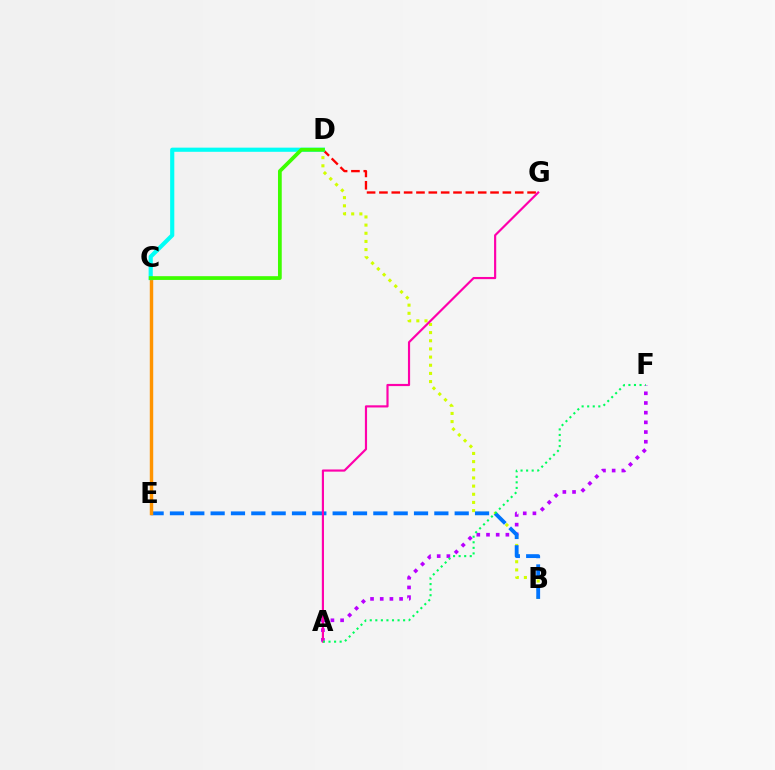{('B', 'D'): [{'color': '#d1ff00', 'line_style': 'dotted', 'thickness': 2.22}], ('C', 'E'): [{'color': '#2500ff', 'line_style': 'dotted', 'thickness': 2.02}, {'color': '#ff9400', 'line_style': 'solid', 'thickness': 2.47}], ('D', 'G'): [{'color': '#ff0000', 'line_style': 'dashed', 'thickness': 1.68}], ('A', 'F'): [{'color': '#b900ff', 'line_style': 'dotted', 'thickness': 2.63}, {'color': '#00ff5c', 'line_style': 'dotted', 'thickness': 1.51}], ('B', 'E'): [{'color': '#0074ff', 'line_style': 'dashed', 'thickness': 2.76}], ('A', 'G'): [{'color': '#ff00ac', 'line_style': 'solid', 'thickness': 1.56}], ('C', 'D'): [{'color': '#00fff6', 'line_style': 'solid', 'thickness': 2.99}, {'color': '#3dff00', 'line_style': 'solid', 'thickness': 2.7}]}